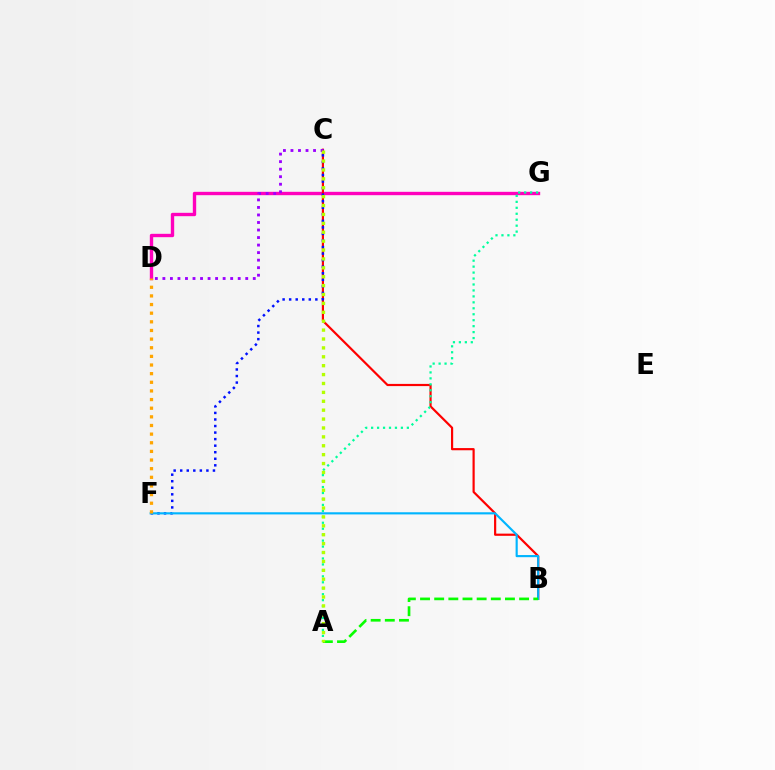{('D', 'G'): [{'color': '#ff00bd', 'line_style': 'solid', 'thickness': 2.43}], ('B', 'C'): [{'color': '#ff0000', 'line_style': 'solid', 'thickness': 1.57}], ('C', 'F'): [{'color': '#0010ff', 'line_style': 'dotted', 'thickness': 1.78}], ('C', 'D'): [{'color': '#9b00ff', 'line_style': 'dotted', 'thickness': 2.05}], ('B', 'F'): [{'color': '#00b5ff', 'line_style': 'solid', 'thickness': 1.54}], ('D', 'F'): [{'color': '#ffa500', 'line_style': 'dotted', 'thickness': 2.35}], ('A', 'B'): [{'color': '#08ff00', 'line_style': 'dashed', 'thickness': 1.92}], ('A', 'G'): [{'color': '#00ff9d', 'line_style': 'dotted', 'thickness': 1.62}], ('A', 'C'): [{'color': '#b3ff00', 'line_style': 'dotted', 'thickness': 2.42}]}